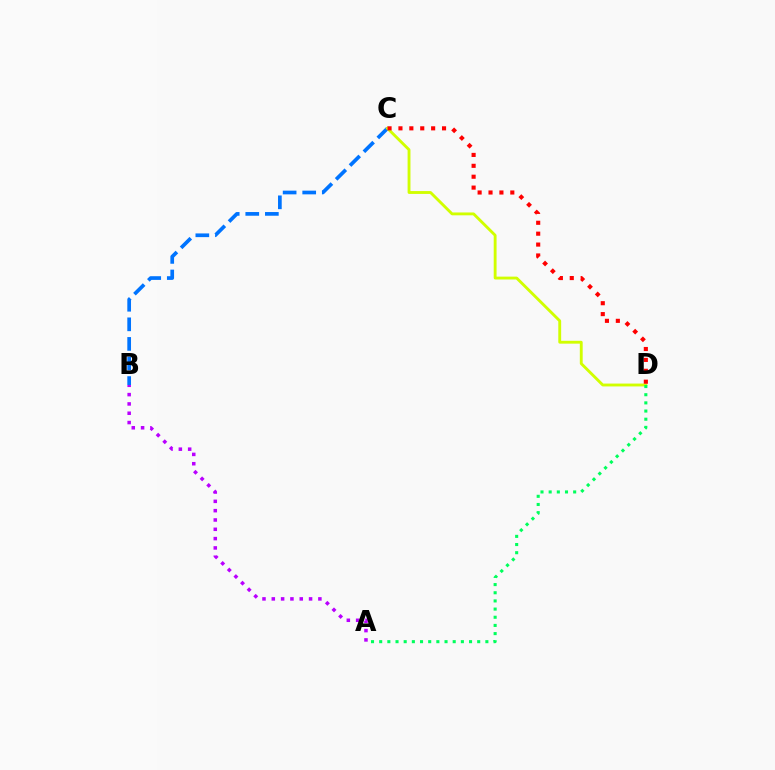{('A', 'B'): [{'color': '#b900ff', 'line_style': 'dotted', 'thickness': 2.53}], ('B', 'C'): [{'color': '#0074ff', 'line_style': 'dashed', 'thickness': 2.66}], ('C', 'D'): [{'color': '#d1ff00', 'line_style': 'solid', 'thickness': 2.06}, {'color': '#ff0000', 'line_style': 'dotted', 'thickness': 2.96}], ('A', 'D'): [{'color': '#00ff5c', 'line_style': 'dotted', 'thickness': 2.22}]}